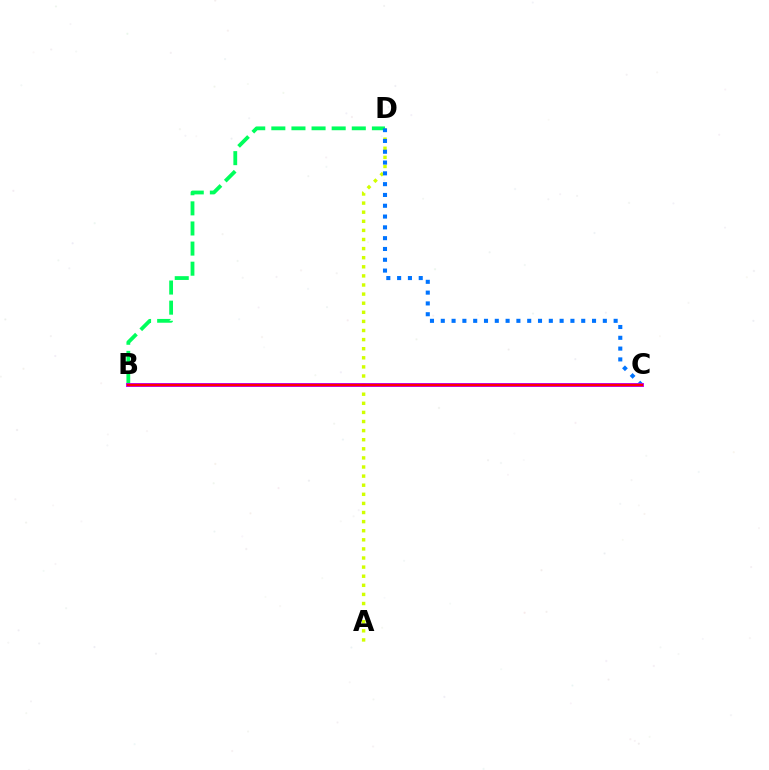{('A', 'D'): [{'color': '#d1ff00', 'line_style': 'dotted', 'thickness': 2.47}], ('B', 'D'): [{'color': '#00ff5c', 'line_style': 'dashed', 'thickness': 2.73}], ('C', 'D'): [{'color': '#0074ff', 'line_style': 'dotted', 'thickness': 2.94}], ('B', 'C'): [{'color': '#b900ff', 'line_style': 'solid', 'thickness': 2.81}, {'color': '#ff0000', 'line_style': 'solid', 'thickness': 1.7}]}